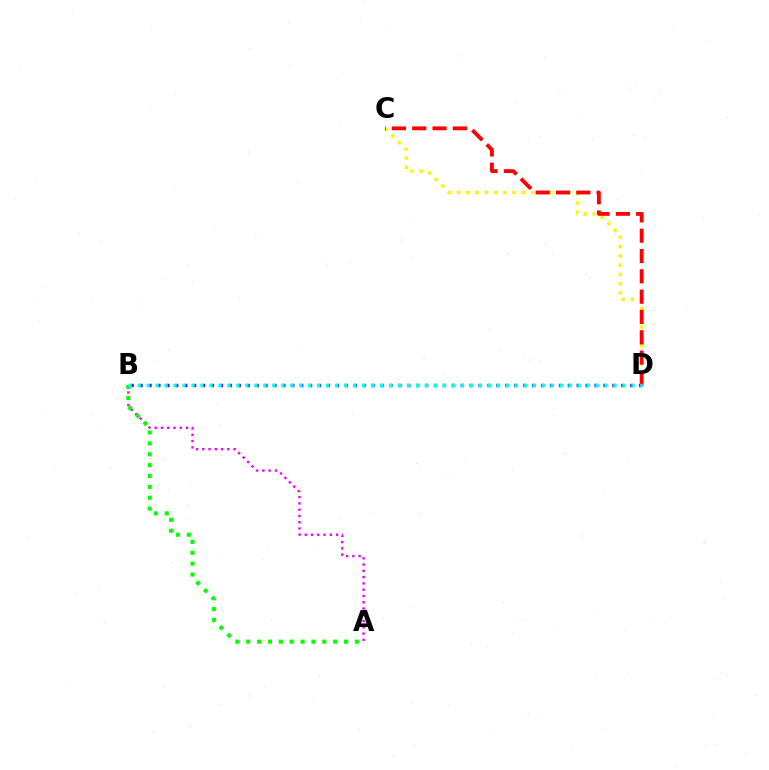{('A', 'B'): [{'color': '#ee00ff', 'line_style': 'dotted', 'thickness': 1.7}, {'color': '#08ff00', 'line_style': 'dotted', 'thickness': 2.95}], ('B', 'D'): [{'color': '#0010ff', 'line_style': 'dotted', 'thickness': 2.43}, {'color': '#00fff6', 'line_style': 'dotted', 'thickness': 2.44}], ('C', 'D'): [{'color': '#fcf500', 'line_style': 'dotted', 'thickness': 2.51}, {'color': '#ff0000', 'line_style': 'dashed', 'thickness': 2.76}]}